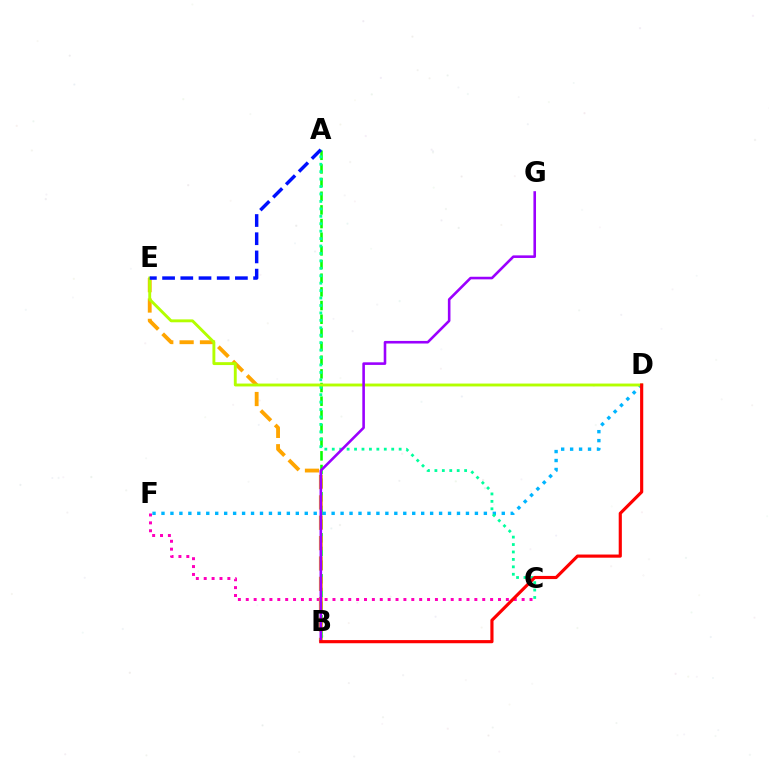{('C', 'F'): [{'color': '#ff00bd', 'line_style': 'dotted', 'thickness': 2.14}], ('A', 'B'): [{'color': '#08ff00', 'line_style': 'dashed', 'thickness': 1.86}], ('D', 'F'): [{'color': '#00b5ff', 'line_style': 'dotted', 'thickness': 2.43}], ('B', 'E'): [{'color': '#ffa500', 'line_style': 'dashed', 'thickness': 2.77}], ('A', 'C'): [{'color': '#00ff9d', 'line_style': 'dotted', 'thickness': 2.02}], ('D', 'E'): [{'color': '#b3ff00', 'line_style': 'solid', 'thickness': 2.08}], ('A', 'E'): [{'color': '#0010ff', 'line_style': 'dashed', 'thickness': 2.47}], ('B', 'G'): [{'color': '#9b00ff', 'line_style': 'solid', 'thickness': 1.87}], ('B', 'D'): [{'color': '#ff0000', 'line_style': 'solid', 'thickness': 2.27}]}